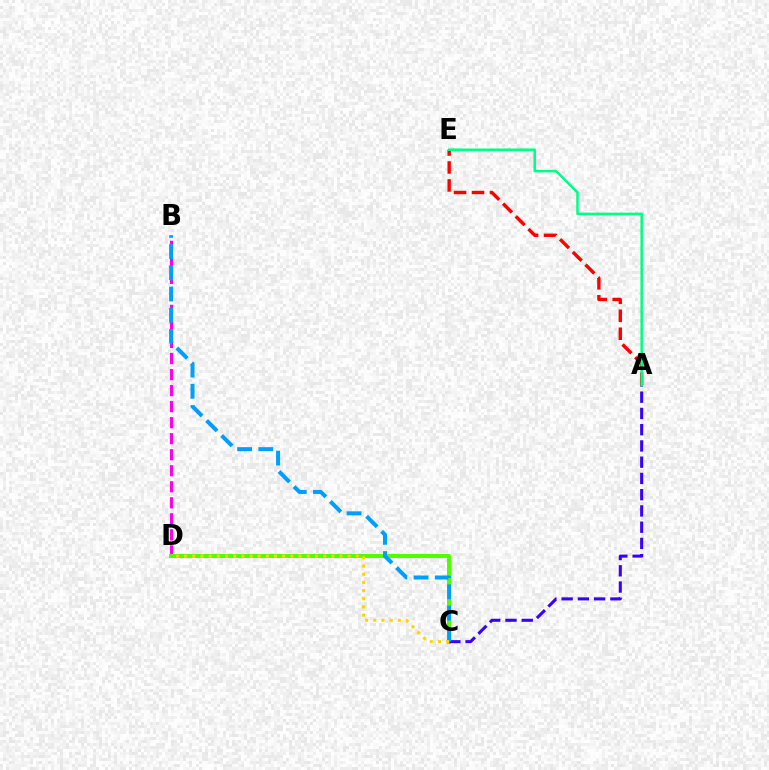{('A', 'E'): [{'color': '#ff0000', 'line_style': 'dashed', 'thickness': 2.44}, {'color': '#00ff86', 'line_style': 'solid', 'thickness': 1.81}], ('B', 'D'): [{'color': '#ff00ed', 'line_style': 'dashed', 'thickness': 2.18}], ('C', 'D'): [{'color': '#4fff00', 'line_style': 'solid', 'thickness': 2.89}, {'color': '#ffd500', 'line_style': 'dotted', 'thickness': 2.22}], ('A', 'C'): [{'color': '#3700ff', 'line_style': 'dashed', 'thickness': 2.21}], ('B', 'C'): [{'color': '#009eff', 'line_style': 'dashed', 'thickness': 2.88}]}